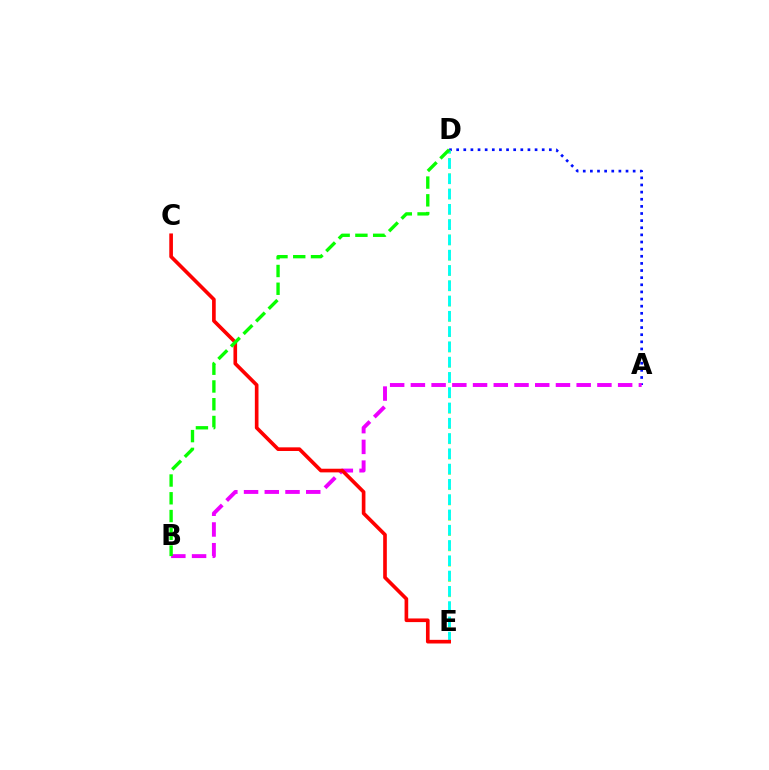{('A', 'D'): [{'color': '#0010ff', 'line_style': 'dotted', 'thickness': 1.94}], ('A', 'B'): [{'color': '#ee00ff', 'line_style': 'dashed', 'thickness': 2.82}], ('D', 'E'): [{'color': '#fcf500', 'line_style': 'dotted', 'thickness': 2.08}, {'color': '#00fff6', 'line_style': 'dashed', 'thickness': 2.08}], ('C', 'E'): [{'color': '#ff0000', 'line_style': 'solid', 'thickness': 2.63}], ('B', 'D'): [{'color': '#08ff00', 'line_style': 'dashed', 'thickness': 2.41}]}